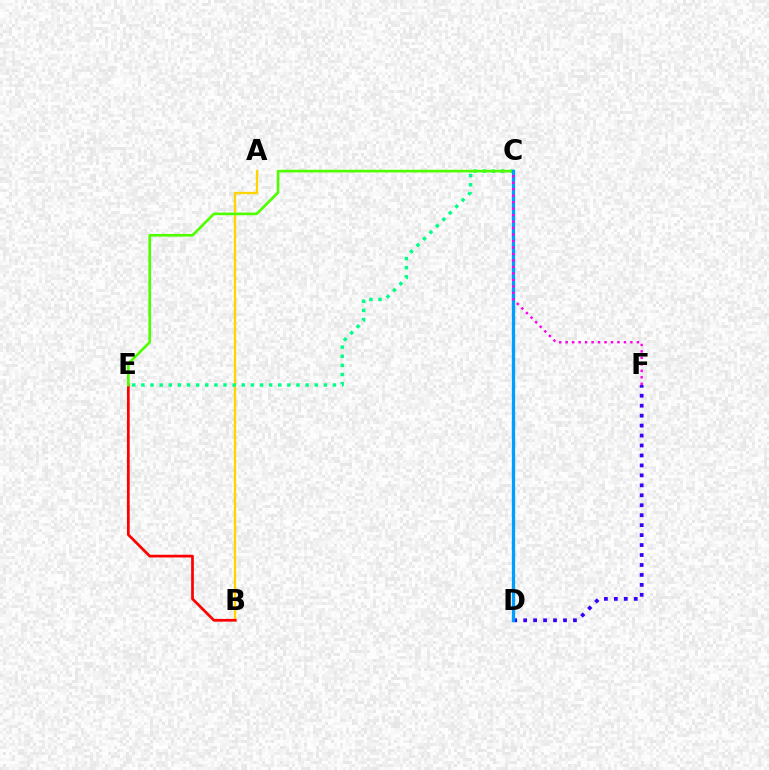{('A', 'B'): [{'color': '#ffd500', 'line_style': 'solid', 'thickness': 1.68}], ('B', 'E'): [{'color': '#ff0000', 'line_style': 'solid', 'thickness': 1.96}], ('D', 'F'): [{'color': '#3700ff', 'line_style': 'dotted', 'thickness': 2.7}], ('C', 'E'): [{'color': '#00ff86', 'line_style': 'dotted', 'thickness': 2.48}, {'color': '#4fff00', 'line_style': 'solid', 'thickness': 1.92}], ('C', 'D'): [{'color': '#009eff', 'line_style': 'solid', 'thickness': 2.37}], ('C', 'F'): [{'color': '#ff00ed', 'line_style': 'dotted', 'thickness': 1.76}]}